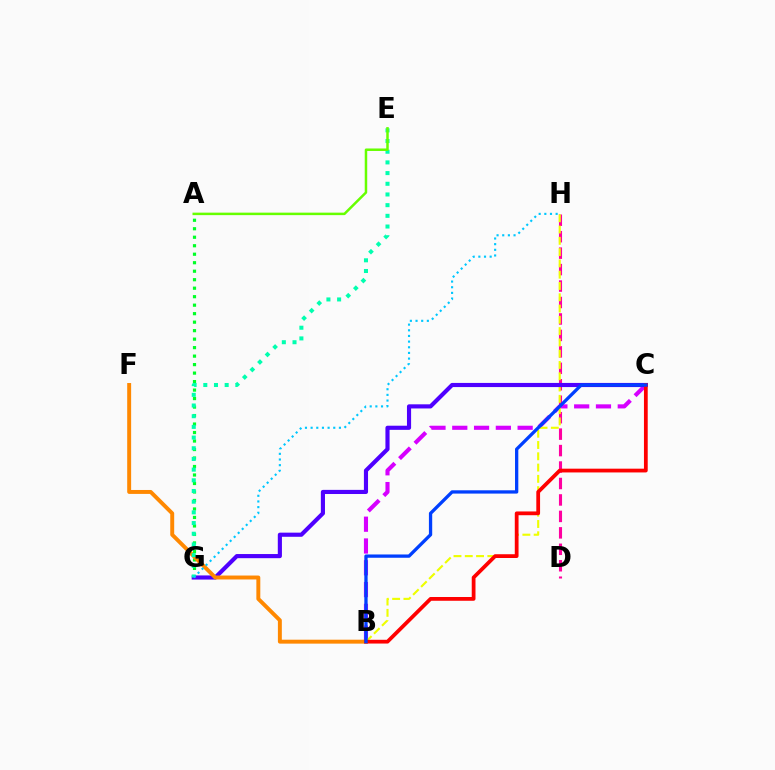{('D', 'H'): [{'color': '#ff00a0', 'line_style': 'dashed', 'thickness': 2.24}], ('A', 'G'): [{'color': '#00ff27', 'line_style': 'dotted', 'thickness': 2.31}], ('B', 'C'): [{'color': '#d600ff', 'line_style': 'dashed', 'thickness': 2.96}, {'color': '#ff0000', 'line_style': 'solid', 'thickness': 2.71}, {'color': '#003fff', 'line_style': 'solid', 'thickness': 2.37}], ('B', 'H'): [{'color': '#eeff00', 'line_style': 'dashed', 'thickness': 1.53}], ('C', 'G'): [{'color': '#4f00ff', 'line_style': 'solid', 'thickness': 2.98}], ('B', 'F'): [{'color': '#ff8800', 'line_style': 'solid', 'thickness': 2.83}], ('E', 'G'): [{'color': '#00ffaf', 'line_style': 'dotted', 'thickness': 2.9}], ('A', 'E'): [{'color': '#66ff00', 'line_style': 'solid', 'thickness': 1.79}], ('G', 'H'): [{'color': '#00c7ff', 'line_style': 'dotted', 'thickness': 1.54}]}